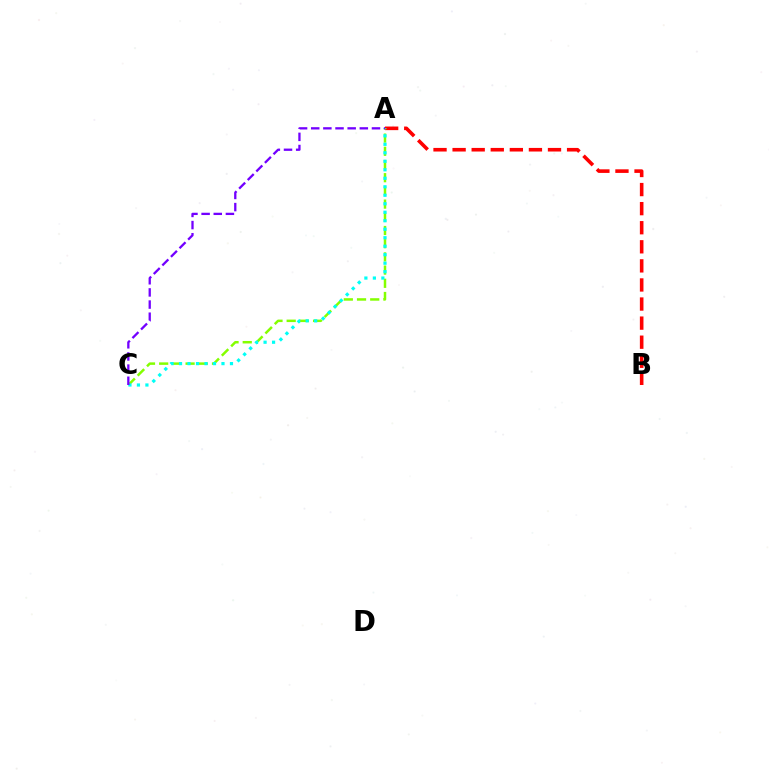{('A', 'B'): [{'color': '#ff0000', 'line_style': 'dashed', 'thickness': 2.59}], ('A', 'C'): [{'color': '#84ff00', 'line_style': 'dashed', 'thickness': 1.79}, {'color': '#00fff6', 'line_style': 'dotted', 'thickness': 2.31}, {'color': '#7200ff', 'line_style': 'dashed', 'thickness': 1.65}]}